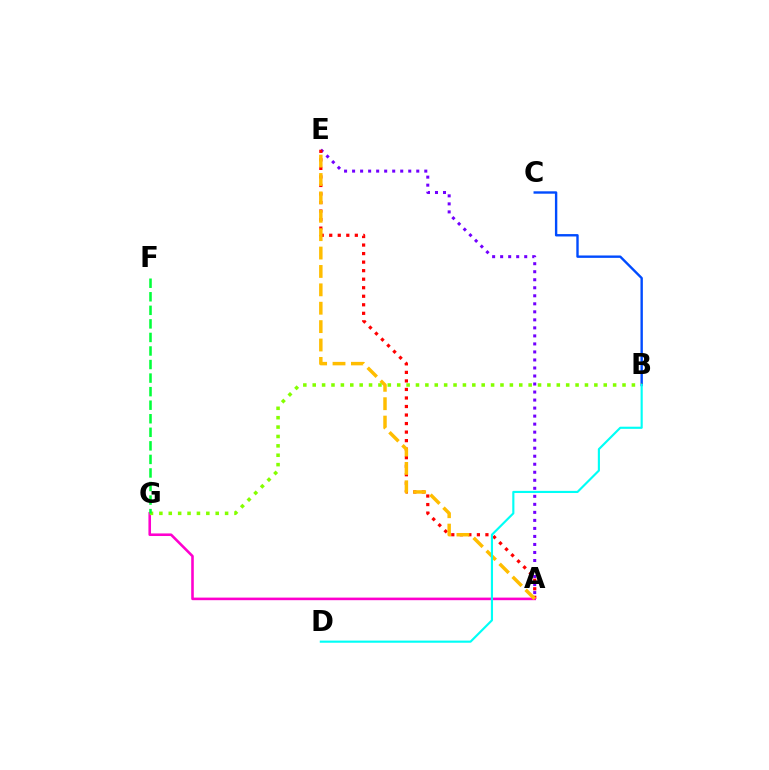{('A', 'E'): [{'color': '#7200ff', 'line_style': 'dotted', 'thickness': 2.18}, {'color': '#ff0000', 'line_style': 'dotted', 'thickness': 2.32}, {'color': '#ffbd00', 'line_style': 'dashed', 'thickness': 2.5}], ('A', 'G'): [{'color': '#ff00cf', 'line_style': 'solid', 'thickness': 1.86}], ('B', 'C'): [{'color': '#004bff', 'line_style': 'solid', 'thickness': 1.72}], ('B', 'G'): [{'color': '#84ff00', 'line_style': 'dotted', 'thickness': 2.55}], ('F', 'G'): [{'color': '#00ff39', 'line_style': 'dashed', 'thickness': 1.84}], ('B', 'D'): [{'color': '#00fff6', 'line_style': 'solid', 'thickness': 1.55}]}